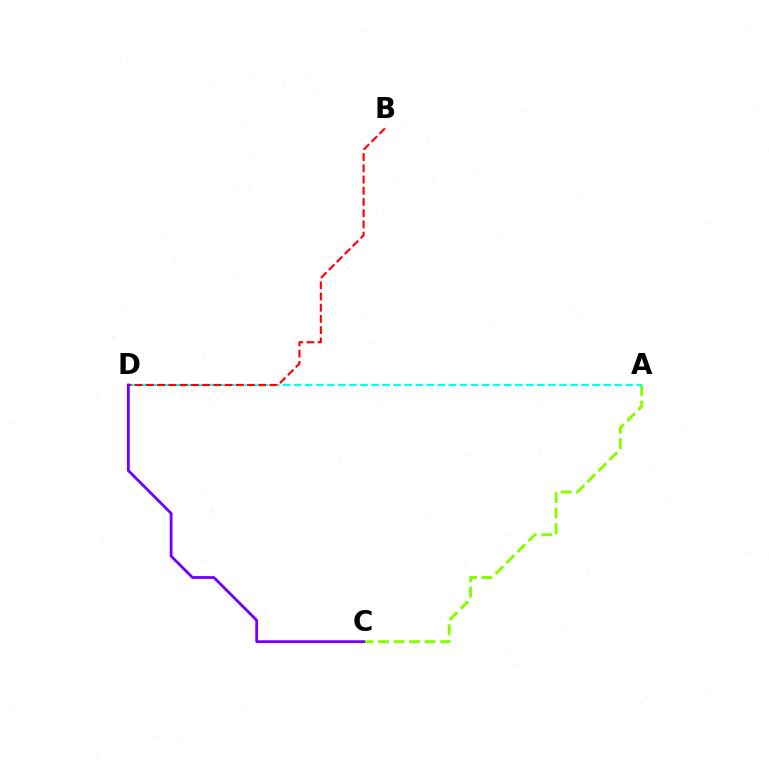{('A', 'C'): [{'color': '#84ff00', 'line_style': 'dashed', 'thickness': 2.11}], ('A', 'D'): [{'color': '#00fff6', 'line_style': 'dashed', 'thickness': 1.5}], ('B', 'D'): [{'color': '#ff0000', 'line_style': 'dashed', 'thickness': 1.52}], ('C', 'D'): [{'color': '#7200ff', 'line_style': 'solid', 'thickness': 2.02}]}